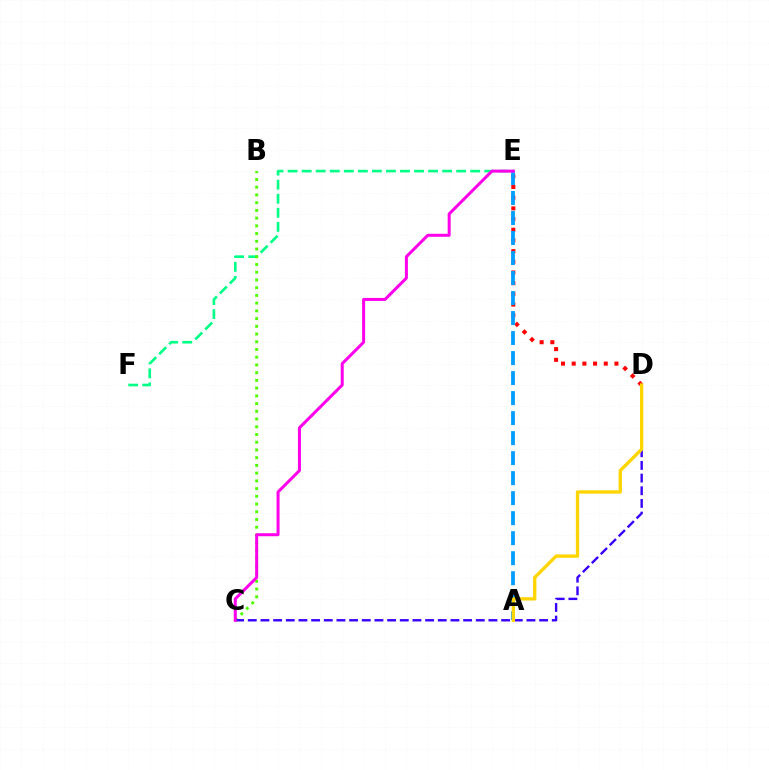{('D', 'E'): [{'color': '#ff0000', 'line_style': 'dotted', 'thickness': 2.9}], ('E', 'F'): [{'color': '#00ff86', 'line_style': 'dashed', 'thickness': 1.91}], ('B', 'C'): [{'color': '#4fff00', 'line_style': 'dotted', 'thickness': 2.1}], ('A', 'E'): [{'color': '#009eff', 'line_style': 'dashed', 'thickness': 2.72}], ('C', 'D'): [{'color': '#3700ff', 'line_style': 'dashed', 'thickness': 1.72}], ('C', 'E'): [{'color': '#ff00ed', 'line_style': 'solid', 'thickness': 2.17}], ('A', 'D'): [{'color': '#ffd500', 'line_style': 'solid', 'thickness': 2.39}]}